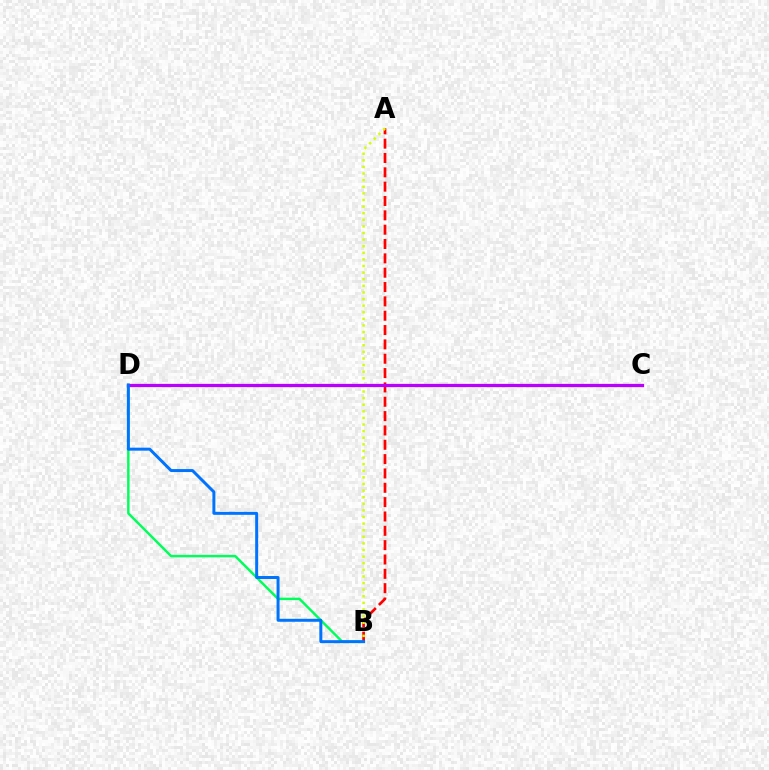{('B', 'D'): [{'color': '#00ff5c', 'line_style': 'solid', 'thickness': 1.77}, {'color': '#0074ff', 'line_style': 'solid', 'thickness': 2.15}], ('A', 'B'): [{'color': '#ff0000', 'line_style': 'dashed', 'thickness': 1.95}, {'color': '#d1ff00', 'line_style': 'dotted', 'thickness': 1.79}], ('C', 'D'): [{'color': '#b900ff', 'line_style': 'solid', 'thickness': 2.33}]}